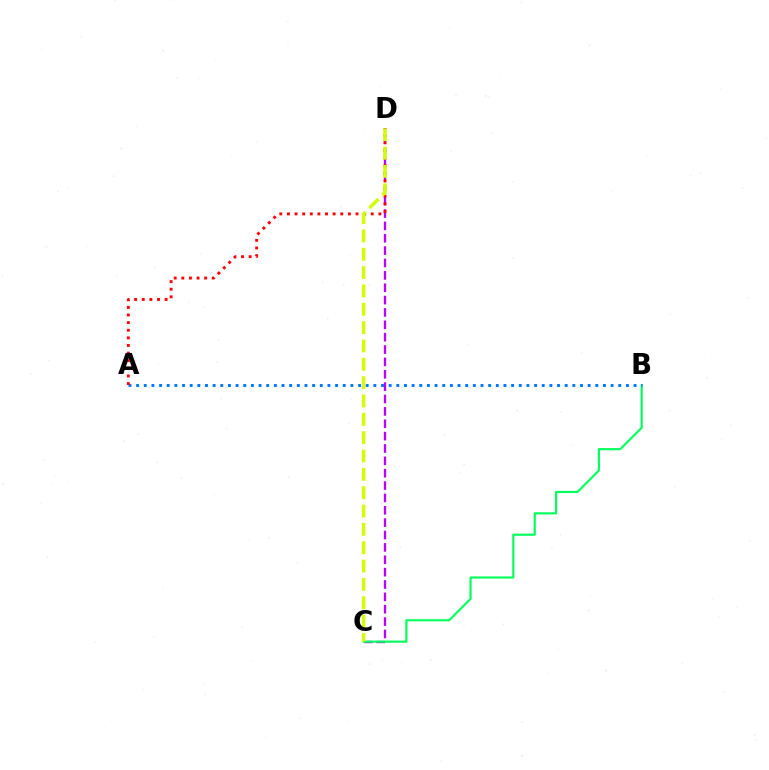{('C', 'D'): [{'color': '#b900ff', 'line_style': 'dashed', 'thickness': 1.68}, {'color': '#d1ff00', 'line_style': 'dashed', 'thickness': 2.49}], ('B', 'C'): [{'color': '#00ff5c', 'line_style': 'solid', 'thickness': 1.54}], ('A', 'B'): [{'color': '#0074ff', 'line_style': 'dotted', 'thickness': 2.08}], ('A', 'D'): [{'color': '#ff0000', 'line_style': 'dotted', 'thickness': 2.07}]}